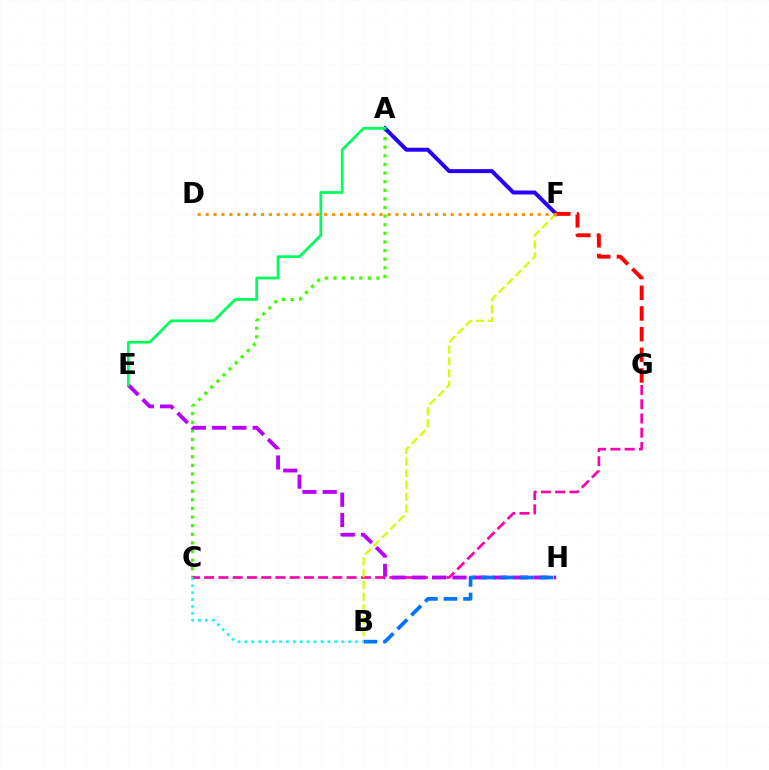{('A', 'C'): [{'color': '#3dff00', 'line_style': 'dotted', 'thickness': 2.34}], ('A', 'F'): [{'color': '#2500ff', 'line_style': 'solid', 'thickness': 2.87}], ('F', 'G'): [{'color': '#ff0000', 'line_style': 'dashed', 'thickness': 2.81}], ('C', 'G'): [{'color': '#ff00ac', 'line_style': 'dashed', 'thickness': 1.94}], ('E', 'H'): [{'color': '#b900ff', 'line_style': 'dashed', 'thickness': 2.76}], ('B', 'F'): [{'color': '#d1ff00', 'line_style': 'dashed', 'thickness': 1.6}], ('B', 'H'): [{'color': '#0074ff', 'line_style': 'dashed', 'thickness': 2.66}], ('D', 'F'): [{'color': '#ff9400', 'line_style': 'dotted', 'thickness': 2.15}], ('A', 'E'): [{'color': '#00ff5c', 'line_style': 'solid', 'thickness': 2.0}], ('B', 'C'): [{'color': '#00fff6', 'line_style': 'dotted', 'thickness': 1.88}]}